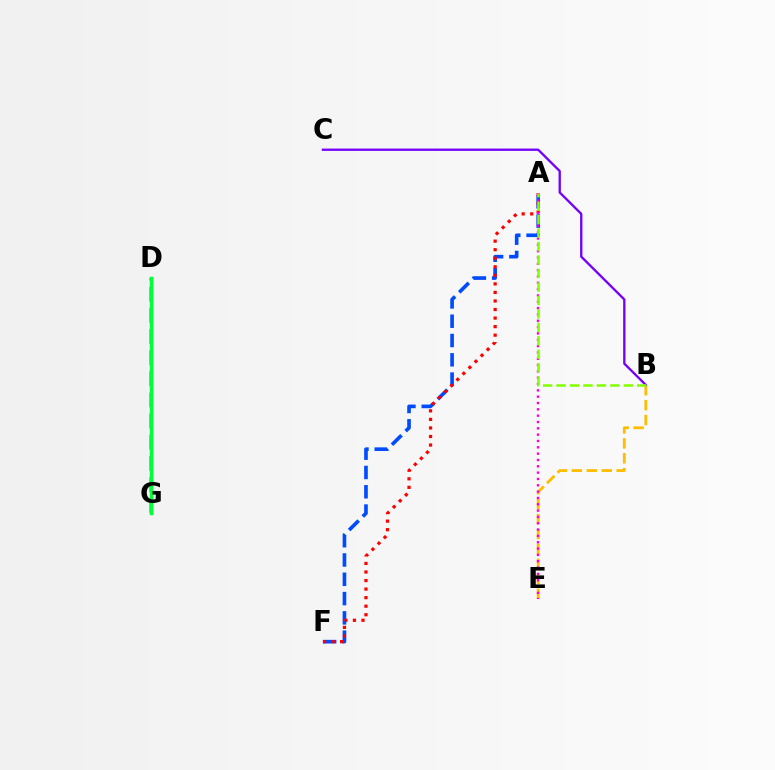{('D', 'G'): [{'color': '#00fff6', 'line_style': 'dashed', 'thickness': 2.87}, {'color': '#00ff39', 'line_style': 'solid', 'thickness': 2.52}], ('B', 'E'): [{'color': '#ffbd00', 'line_style': 'dashed', 'thickness': 2.03}], ('A', 'F'): [{'color': '#004bff', 'line_style': 'dashed', 'thickness': 2.62}, {'color': '#ff0000', 'line_style': 'dotted', 'thickness': 2.32}], ('B', 'C'): [{'color': '#7200ff', 'line_style': 'solid', 'thickness': 1.67}], ('A', 'E'): [{'color': '#ff00cf', 'line_style': 'dotted', 'thickness': 1.72}], ('A', 'B'): [{'color': '#84ff00', 'line_style': 'dashed', 'thickness': 1.83}]}